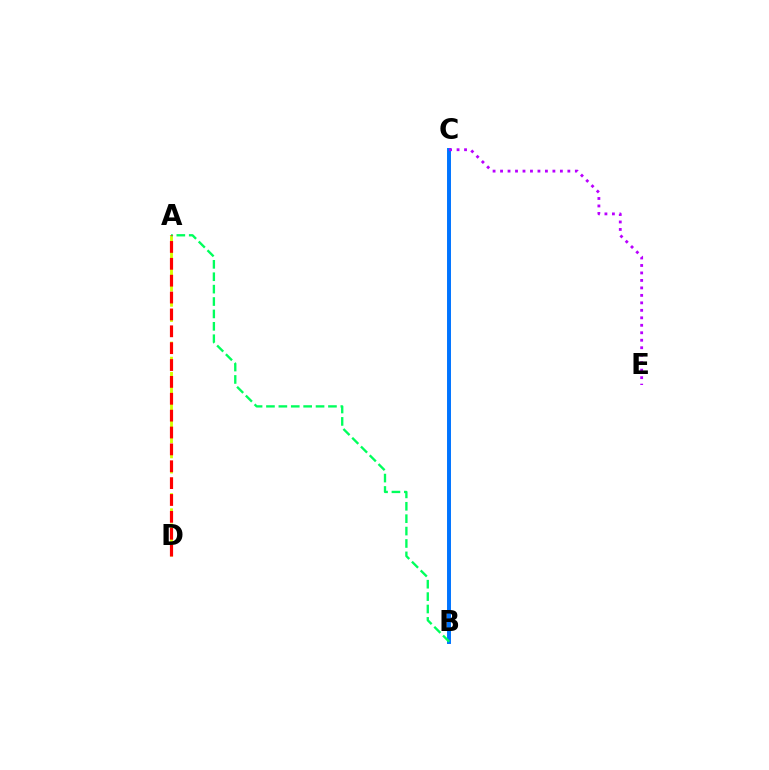{('A', 'D'): [{'color': '#d1ff00', 'line_style': 'dashed', 'thickness': 2.06}, {'color': '#ff0000', 'line_style': 'dashed', 'thickness': 2.29}], ('B', 'C'): [{'color': '#0074ff', 'line_style': 'solid', 'thickness': 2.84}], ('A', 'B'): [{'color': '#00ff5c', 'line_style': 'dashed', 'thickness': 1.68}], ('C', 'E'): [{'color': '#b900ff', 'line_style': 'dotted', 'thickness': 2.03}]}